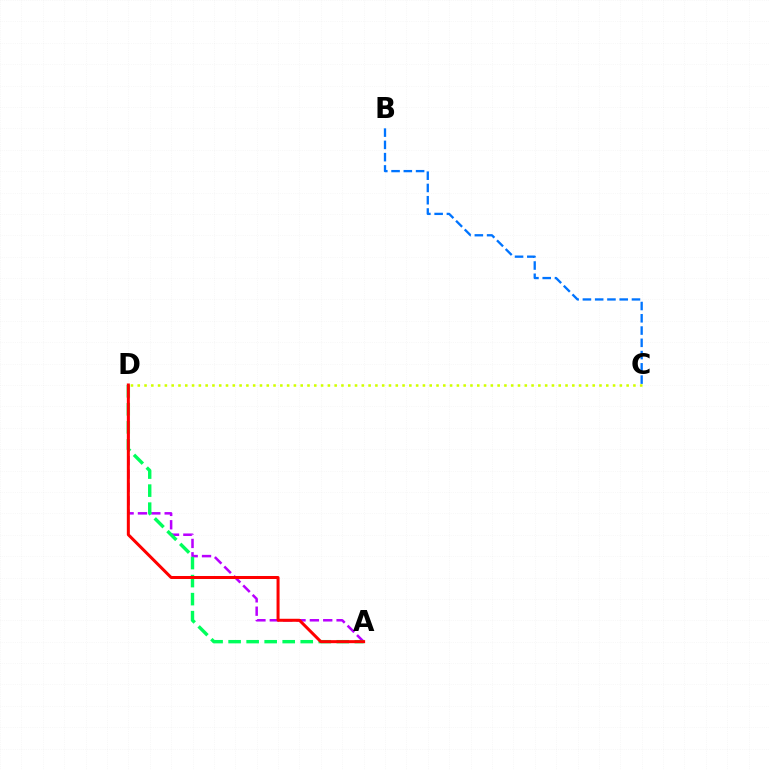{('A', 'D'): [{'color': '#b900ff', 'line_style': 'dashed', 'thickness': 1.81}, {'color': '#00ff5c', 'line_style': 'dashed', 'thickness': 2.45}, {'color': '#ff0000', 'line_style': 'solid', 'thickness': 2.17}], ('B', 'C'): [{'color': '#0074ff', 'line_style': 'dashed', 'thickness': 1.67}], ('C', 'D'): [{'color': '#d1ff00', 'line_style': 'dotted', 'thickness': 1.84}]}